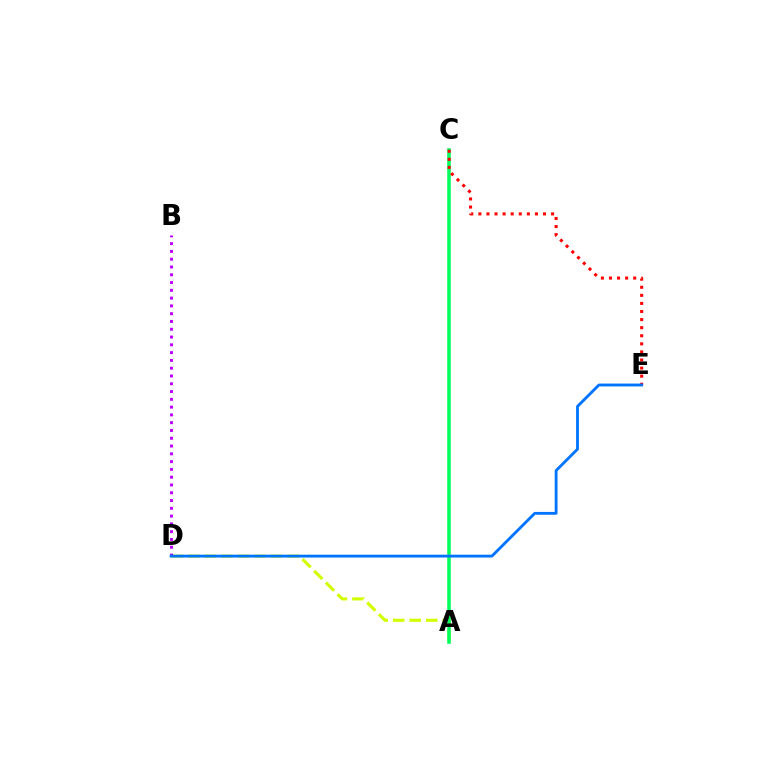{('A', 'D'): [{'color': '#d1ff00', 'line_style': 'dashed', 'thickness': 2.25}], ('A', 'C'): [{'color': '#00ff5c', 'line_style': 'solid', 'thickness': 2.55}], ('C', 'E'): [{'color': '#ff0000', 'line_style': 'dotted', 'thickness': 2.2}], ('B', 'D'): [{'color': '#b900ff', 'line_style': 'dotted', 'thickness': 2.12}], ('D', 'E'): [{'color': '#0074ff', 'line_style': 'solid', 'thickness': 2.04}]}